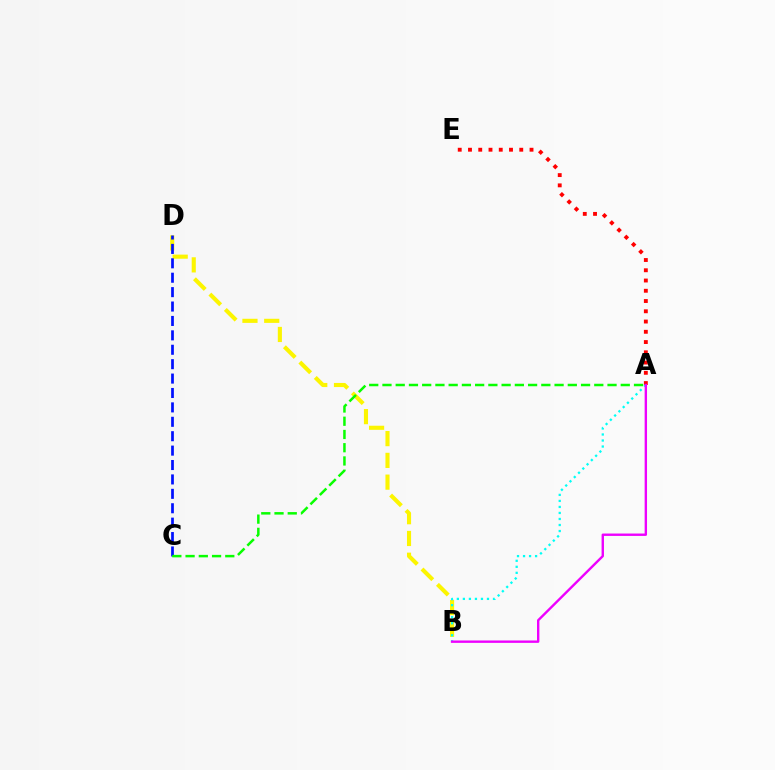{('B', 'D'): [{'color': '#fcf500', 'line_style': 'dashed', 'thickness': 2.96}], ('A', 'E'): [{'color': '#ff0000', 'line_style': 'dotted', 'thickness': 2.79}], ('A', 'B'): [{'color': '#00fff6', 'line_style': 'dotted', 'thickness': 1.64}, {'color': '#ee00ff', 'line_style': 'solid', 'thickness': 1.72}], ('C', 'D'): [{'color': '#0010ff', 'line_style': 'dashed', 'thickness': 1.96}], ('A', 'C'): [{'color': '#08ff00', 'line_style': 'dashed', 'thickness': 1.8}]}